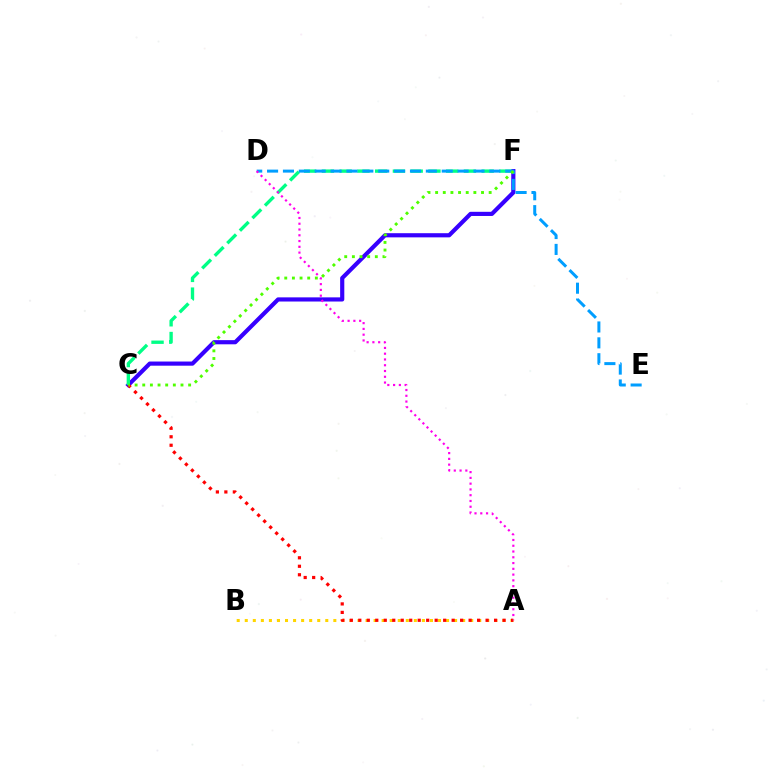{('C', 'F'): [{'color': '#3700ff', 'line_style': 'solid', 'thickness': 2.99}, {'color': '#00ff86', 'line_style': 'dashed', 'thickness': 2.41}, {'color': '#4fff00', 'line_style': 'dotted', 'thickness': 2.08}], ('A', 'B'): [{'color': '#ffd500', 'line_style': 'dotted', 'thickness': 2.19}], ('D', 'E'): [{'color': '#009eff', 'line_style': 'dashed', 'thickness': 2.16}], ('A', 'C'): [{'color': '#ff0000', 'line_style': 'dotted', 'thickness': 2.31}], ('A', 'D'): [{'color': '#ff00ed', 'line_style': 'dotted', 'thickness': 1.57}]}